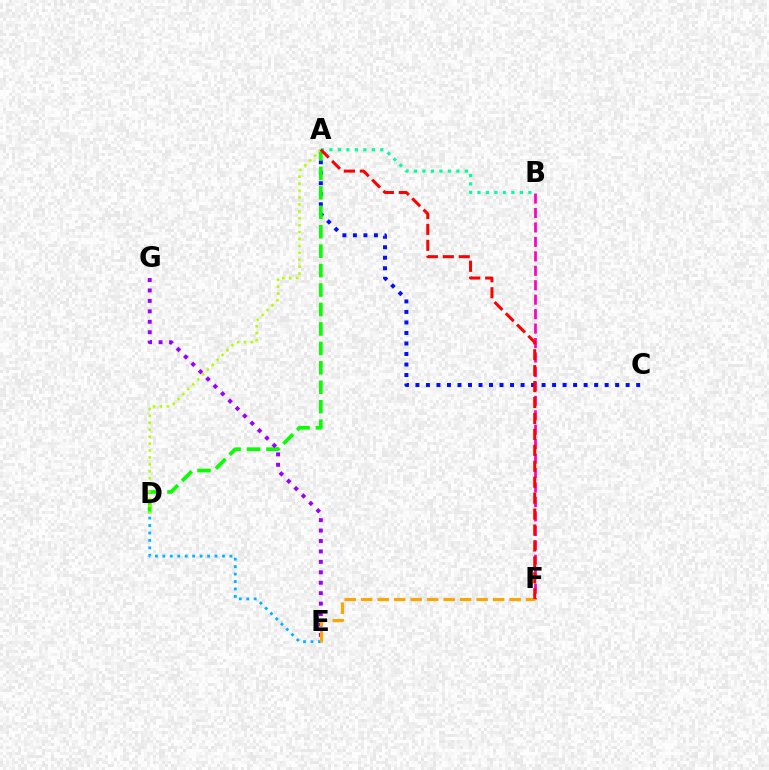{('A', 'C'): [{'color': '#0010ff', 'line_style': 'dotted', 'thickness': 2.86}], ('B', 'F'): [{'color': '#ff00bd', 'line_style': 'dashed', 'thickness': 1.96}], ('A', 'B'): [{'color': '#00ff9d', 'line_style': 'dotted', 'thickness': 2.31}], ('A', 'D'): [{'color': '#08ff00', 'line_style': 'dashed', 'thickness': 2.64}, {'color': '#b3ff00', 'line_style': 'dotted', 'thickness': 1.88}], ('E', 'G'): [{'color': '#9b00ff', 'line_style': 'dotted', 'thickness': 2.84}], ('D', 'E'): [{'color': '#00b5ff', 'line_style': 'dotted', 'thickness': 2.02}], ('E', 'F'): [{'color': '#ffa500', 'line_style': 'dashed', 'thickness': 2.24}], ('A', 'F'): [{'color': '#ff0000', 'line_style': 'dashed', 'thickness': 2.17}]}